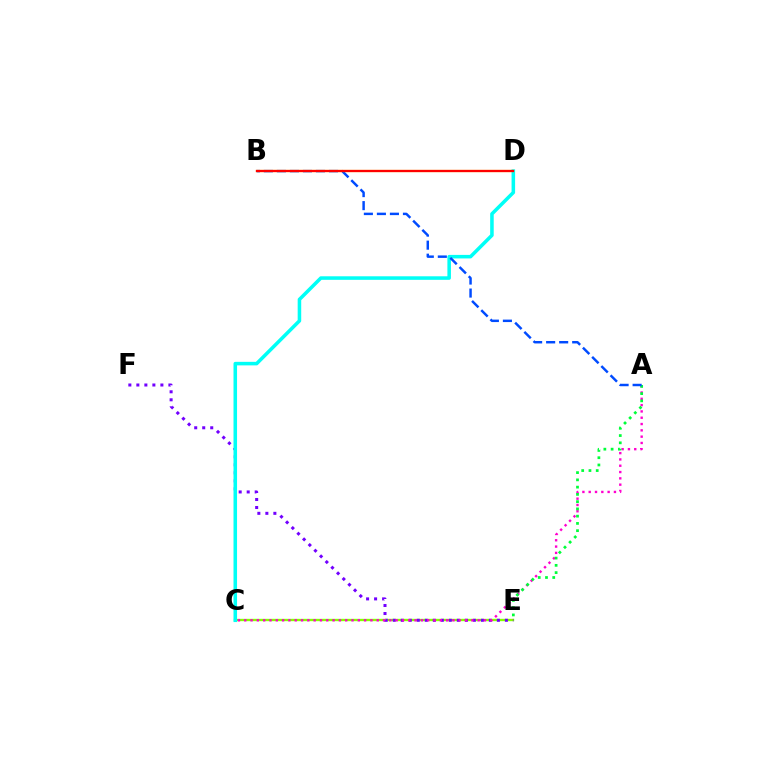{('C', 'E'): [{'color': '#84ff00', 'line_style': 'solid', 'thickness': 1.69}], ('E', 'F'): [{'color': '#7200ff', 'line_style': 'dotted', 'thickness': 2.18}], ('A', 'C'): [{'color': '#ff00cf', 'line_style': 'dotted', 'thickness': 1.71}], ('A', 'E'): [{'color': '#00ff39', 'line_style': 'dotted', 'thickness': 1.97}], ('C', 'D'): [{'color': '#00fff6', 'line_style': 'solid', 'thickness': 2.55}], ('A', 'B'): [{'color': '#004bff', 'line_style': 'dashed', 'thickness': 1.77}], ('B', 'D'): [{'color': '#ffbd00', 'line_style': 'solid', 'thickness': 1.62}, {'color': '#ff0000', 'line_style': 'solid', 'thickness': 1.61}]}